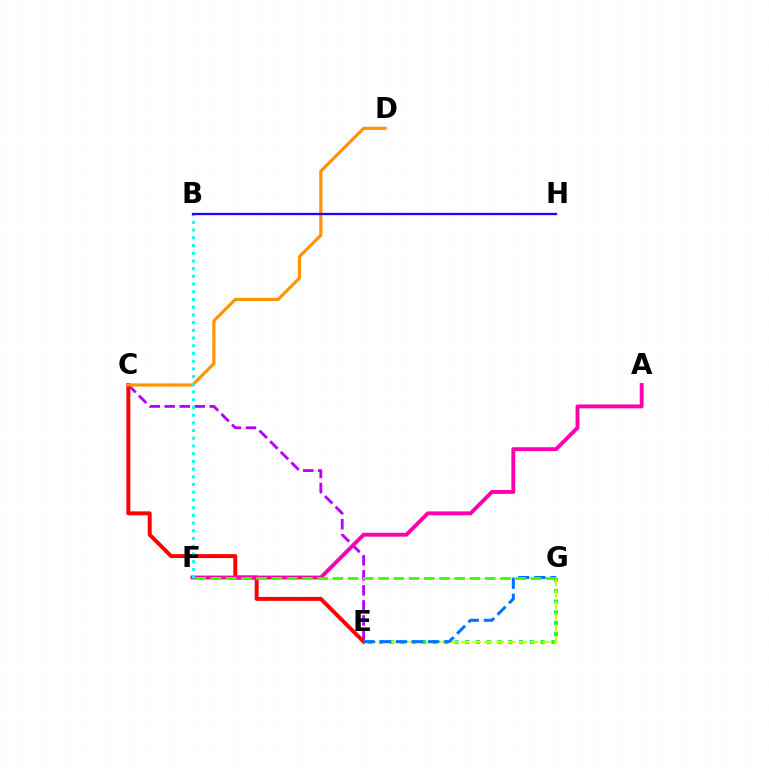{('C', 'E'): [{'color': '#b900ff', 'line_style': 'dashed', 'thickness': 2.04}, {'color': '#ff0000', 'line_style': 'solid', 'thickness': 2.84}], ('E', 'G'): [{'color': '#00ff5c', 'line_style': 'dotted', 'thickness': 2.93}, {'color': '#d1ff00', 'line_style': 'dashed', 'thickness': 1.58}, {'color': '#0074ff', 'line_style': 'dashed', 'thickness': 2.19}], ('A', 'F'): [{'color': '#ff00ac', 'line_style': 'solid', 'thickness': 2.79}], ('C', 'D'): [{'color': '#ff9400', 'line_style': 'solid', 'thickness': 2.3}], ('B', 'F'): [{'color': '#00fff6', 'line_style': 'dotted', 'thickness': 2.09}], ('F', 'G'): [{'color': '#3dff00', 'line_style': 'dashed', 'thickness': 2.07}], ('B', 'H'): [{'color': '#2500ff', 'line_style': 'solid', 'thickness': 1.65}]}